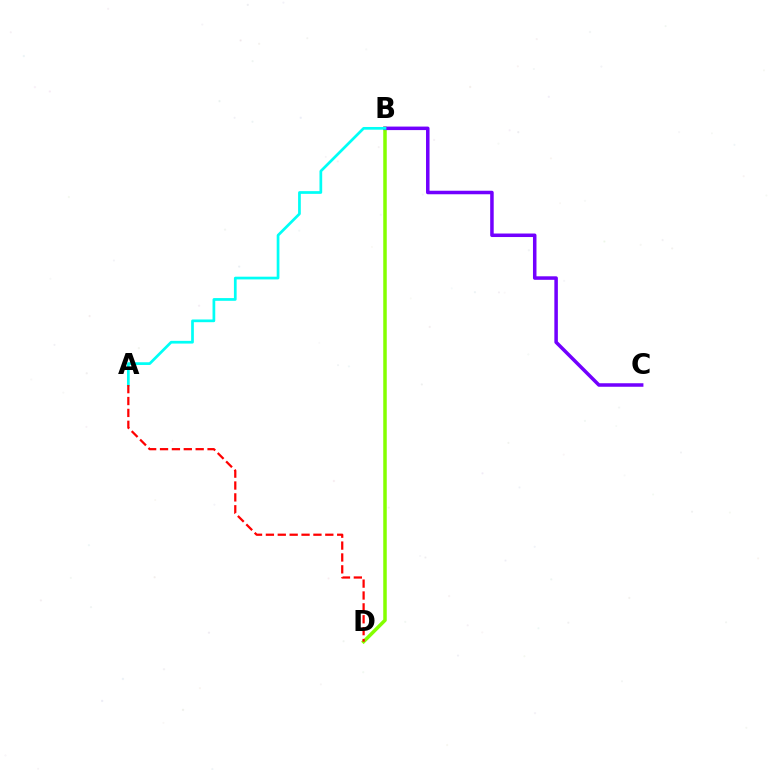{('B', 'D'): [{'color': '#84ff00', 'line_style': 'solid', 'thickness': 2.53}], ('B', 'C'): [{'color': '#7200ff', 'line_style': 'solid', 'thickness': 2.53}], ('A', 'B'): [{'color': '#00fff6', 'line_style': 'solid', 'thickness': 1.96}], ('A', 'D'): [{'color': '#ff0000', 'line_style': 'dashed', 'thickness': 1.61}]}